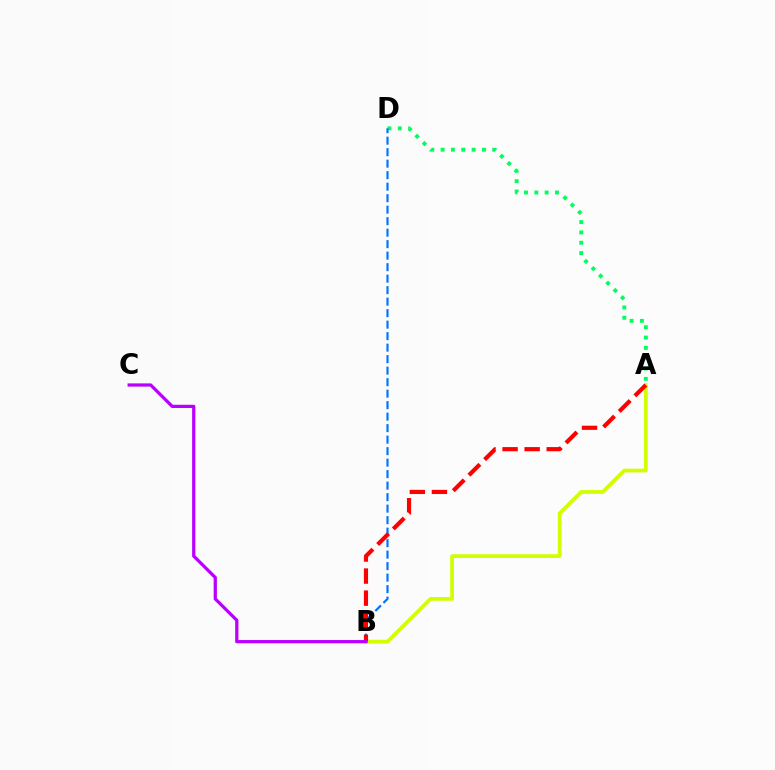{('A', 'B'): [{'color': '#d1ff00', 'line_style': 'solid', 'thickness': 2.7}, {'color': '#ff0000', 'line_style': 'dashed', 'thickness': 3.0}], ('A', 'D'): [{'color': '#00ff5c', 'line_style': 'dotted', 'thickness': 2.81}], ('B', 'D'): [{'color': '#0074ff', 'line_style': 'dashed', 'thickness': 1.56}], ('B', 'C'): [{'color': '#b900ff', 'line_style': 'solid', 'thickness': 2.33}]}